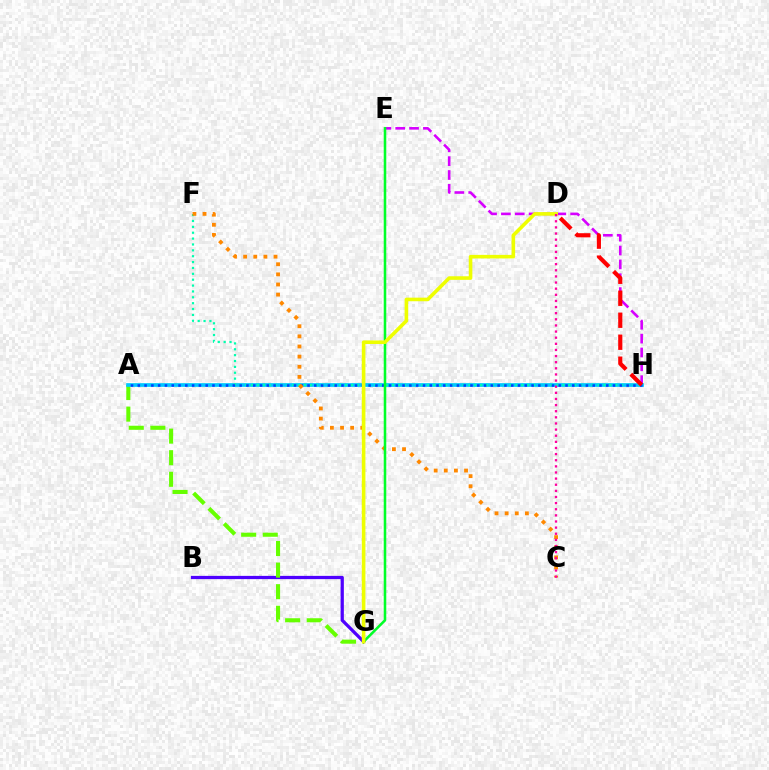{('E', 'H'): [{'color': '#d600ff', 'line_style': 'dashed', 'thickness': 1.88}], ('B', 'G'): [{'color': '#4f00ff', 'line_style': 'solid', 'thickness': 2.34}], ('A', 'G'): [{'color': '#66ff00', 'line_style': 'dashed', 'thickness': 2.93}], ('A', 'H'): [{'color': '#00c7ff', 'line_style': 'solid', 'thickness': 2.66}, {'color': '#003fff', 'line_style': 'dotted', 'thickness': 1.84}], ('F', 'H'): [{'color': '#00ffaf', 'line_style': 'dotted', 'thickness': 1.6}], ('C', 'F'): [{'color': '#ff8800', 'line_style': 'dotted', 'thickness': 2.75}], ('E', 'G'): [{'color': '#00ff27', 'line_style': 'solid', 'thickness': 1.83}], ('D', 'G'): [{'color': '#eeff00', 'line_style': 'solid', 'thickness': 2.58}], ('D', 'H'): [{'color': '#ff0000', 'line_style': 'dashed', 'thickness': 2.99}], ('C', 'D'): [{'color': '#ff00a0', 'line_style': 'dotted', 'thickness': 1.66}]}